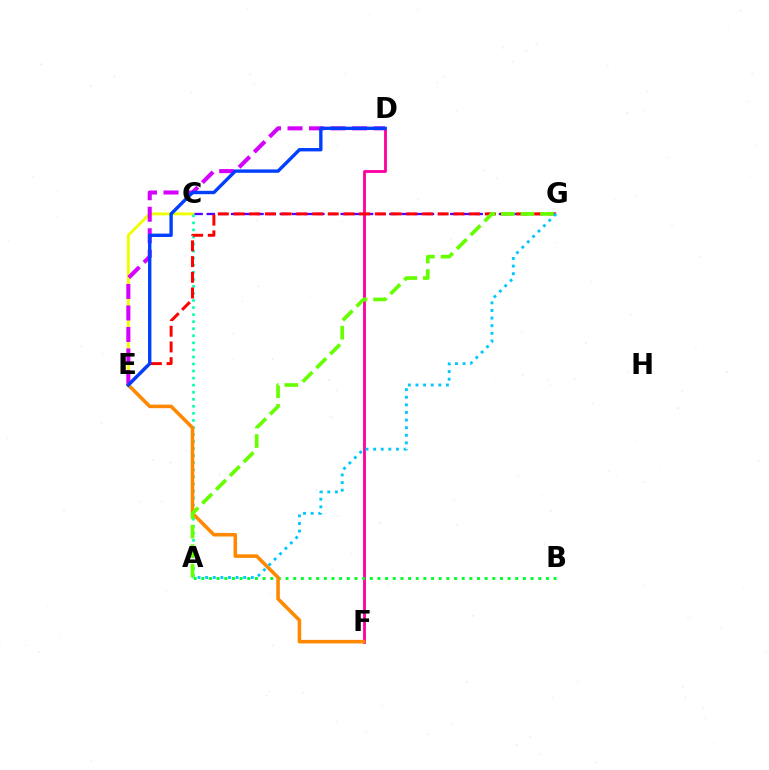{('C', 'E'): [{'color': '#eeff00', 'line_style': 'solid', 'thickness': 2.09}], ('D', 'E'): [{'color': '#d600ff', 'line_style': 'dashed', 'thickness': 2.92}, {'color': '#003fff', 'line_style': 'solid', 'thickness': 2.43}], ('C', 'G'): [{'color': '#4f00ff', 'line_style': 'dashed', 'thickness': 1.65}], ('A', 'C'): [{'color': '#00ffaf', 'line_style': 'dotted', 'thickness': 1.92}], ('D', 'F'): [{'color': '#ff00a0', 'line_style': 'solid', 'thickness': 2.03}], ('E', 'G'): [{'color': '#ff0000', 'line_style': 'dashed', 'thickness': 2.13}], ('A', 'B'): [{'color': '#00ff27', 'line_style': 'dotted', 'thickness': 2.08}], ('E', 'F'): [{'color': '#ff8800', 'line_style': 'solid', 'thickness': 2.56}], ('A', 'G'): [{'color': '#66ff00', 'line_style': 'dashed', 'thickness': 2.65}, {'color': '#00c7ff', 'line_style': 'dotted', 'thickness': 2.07}]}